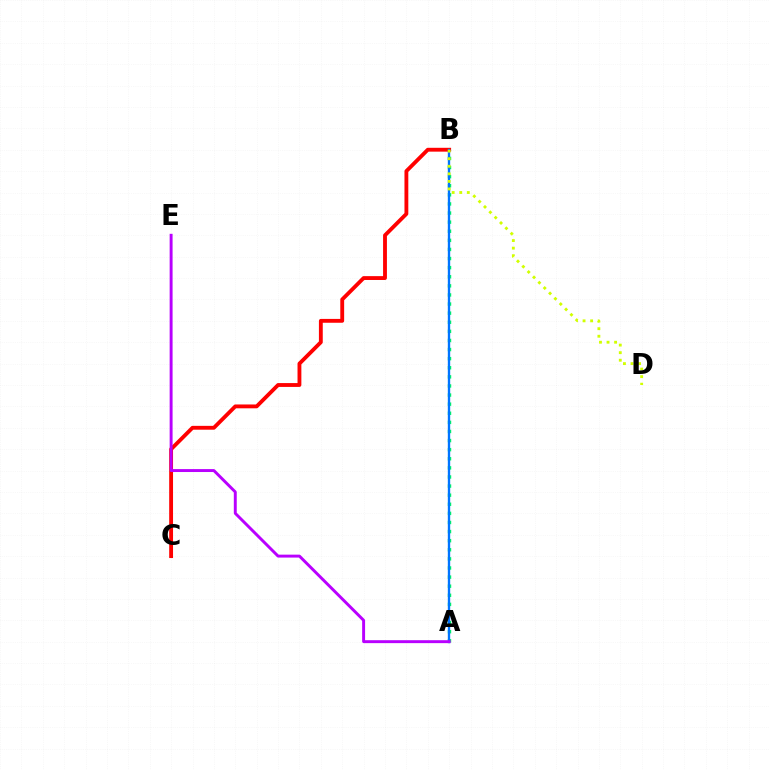{('A', 'B'): [{'color': '#00ff5c', 'line_style': 'dotted', 'thickness': 2.47}, {'color': '#0074ff', 'line_style': 'solid', 'thickness': 1.7}], ('B', 'C'): [{'color': '#ff0000', 'line_style': 'solid', 'thickness': 2.77}], ('A', 'E'): [{'color': '#b900ff', 'line_style': 'solid', 'thickness': 2.11}], ('B', 'D'): [{'color': '#d1ff00', 'line_style': 'dotted', 'thickness': 2.05}]}